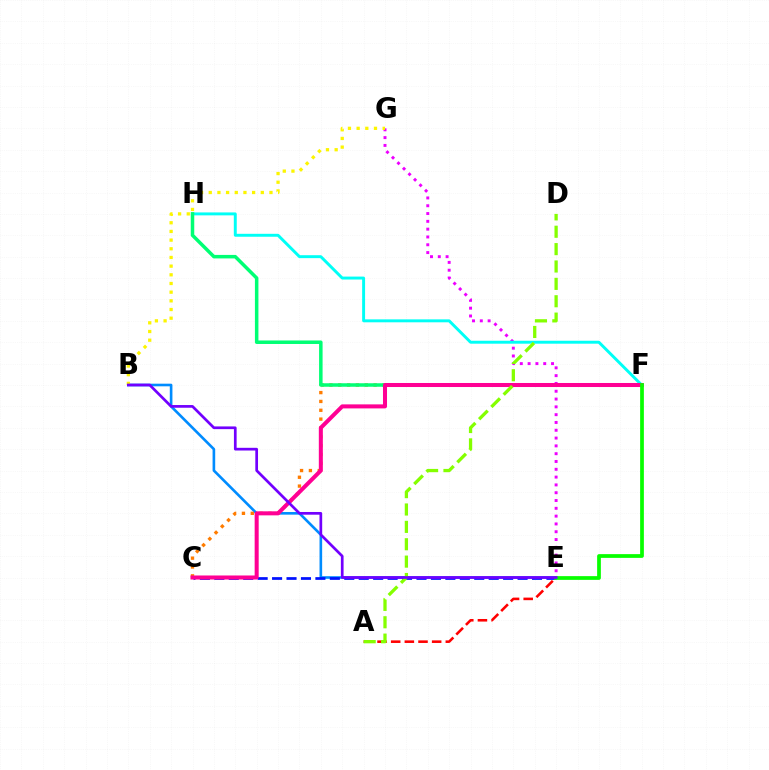{('B', 'E'): [{'color': '#008cff', 'line_style': 'solid', 'thickness': 1.89}, {'color': '#7200ff', 'line_style': 'solid', 'thickness': 1.95}], ('A', 'E'): [{'color': '#ff0000', 'line_style': 'dashed', 'thickness': 1.86}], ('C', 'E'): [{'color': '#0010ff', 'line_style': 'dashed', 'thickness': 1.96}], ('C', 'F'): [{'color': '#ff7c00', 'line_style': 'dotted', 'thickness': 2.4}, {'color': '#ff0094', 'line_style': 'solid', 'thickness': 2.9}], ('E', 'G'): [{'color': '#ee00ff', 'line_style': 'dotted', 'thickness': 2.12}], ('F', 'H'): [{'color': '#00fff6', 'line_style': 'solid', 'thickness': 2.11}, {'color': '#00ff74', 'line_style': 'solid', 'thickness': 2.52}], ('B', 'G'): [{'color': '#fcf500', 'line_style': 'dotted', 'thickness': 2.36}], ('E', 'F'): [{'color': '#08ff00', 'line_style': 'solid', 'thickness': 2.69}], ('A', 'D'): [{'color': '#84ff00', 'line_style': 'dashed', 'thickness': 2.36}]}